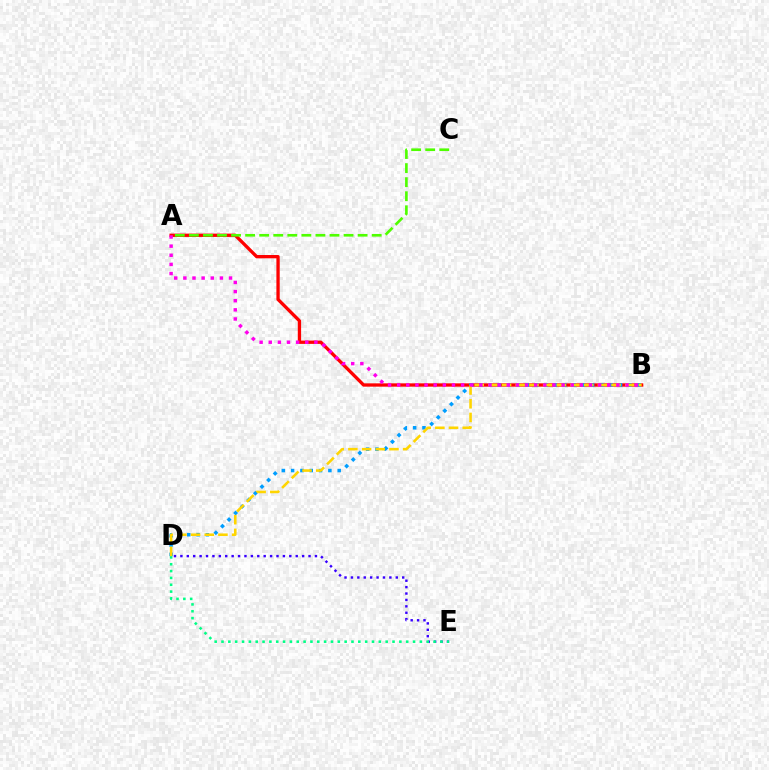{('D', 'E'): [{'color': '#3700ff', 'line_style': 'dotted', 'thickness': 1.74}, {'color': '#00ff86', 'line_style': 'dotted', 'thickness': 1.86}], ('A', 'B'): [{'color': '#ff0000', 'line_style': 'solid', 'thickness': 2.38}, {'color': '#ff00ed', 'line_style': 'dotted', 'thickness': 2.48}], ('B', 'D'): [{'color': '#009eff', 'line_style': 'dotted', 'thickness': 2.53}, {'color': '#ffd500', 'line_style': 'dashed', 'thickness': 1.86}], ('A', 'C'): [{'color': '#4fff00', 'line_style': 'dashed', 'thickness': 1.91}]}